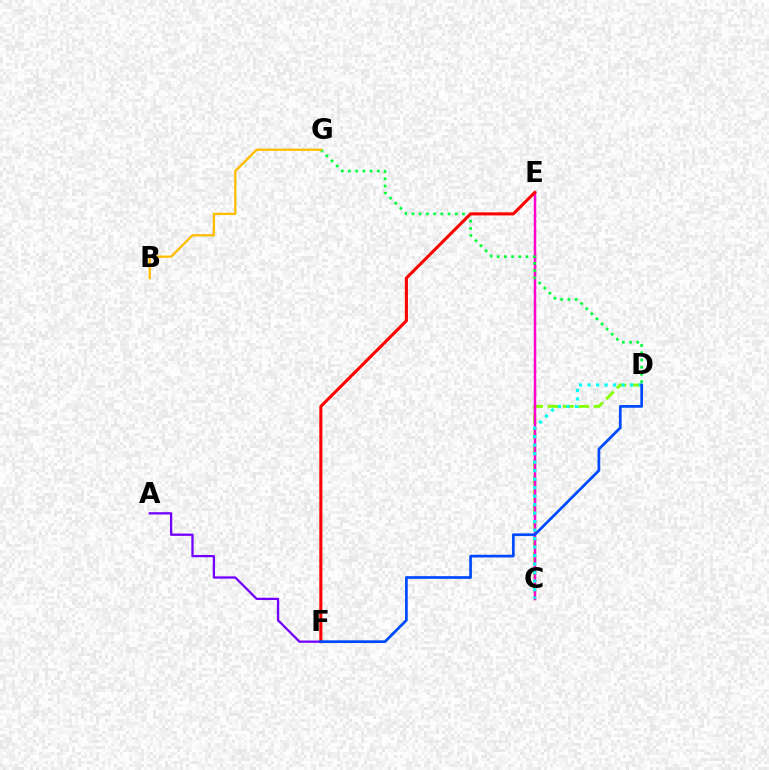{('C', 'D'): [{'color': '#84ff00', 'line_style': 'dashed', 'thickness': 2.09}, {'color': '#00fff6', 'line_style': 'dotted', 'thickness': 2.31}], ('C', 'E'): [{'color': '#ff00cf', 'line_style': 'solid', 'thickness': 1.8}], ('D', 'G'): [{'color': '#00ff39', 'line_style': 'dotted', 'thickness': 1.96}], ('E', 'F'): [{'color': '#ff0000', 'line_style': 'solid', 'thickness': 2.19}], ('B', 'G'): [{'color': '#ffbd00', 'line_style': 'solid', 'thickness': 1.67}], ('A', 'F'): [{'color': '#7200ff', 'line_style': 'solid', 'thickness': 1.65}], ('D', 'F'): [{'color': '#004bff', 'line_style': 'solid', 'thickness': 1.96}]}